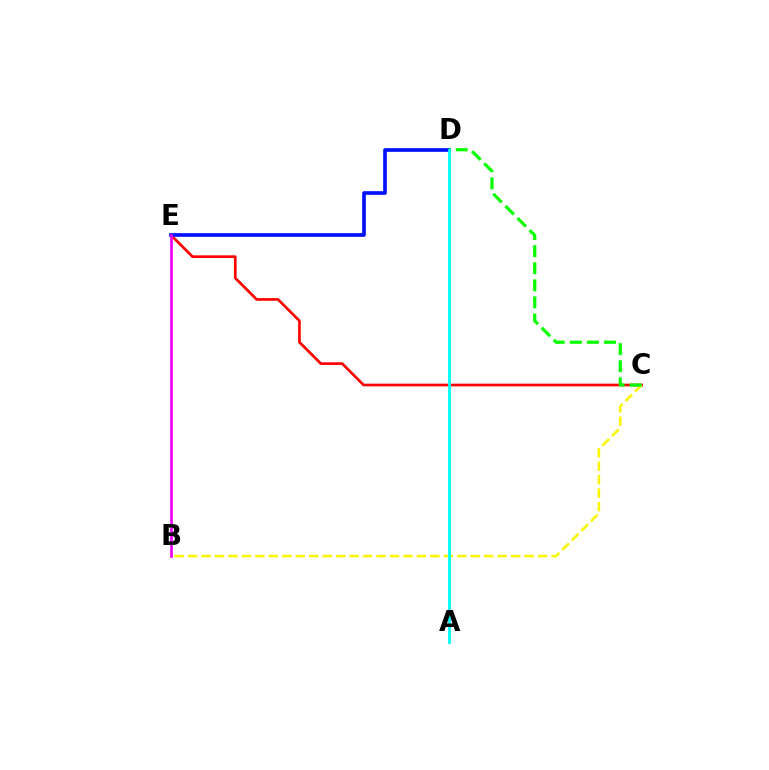{('C', 'E'): [{'color': '#ff0000', 'line_style': 'solid', 'thickness': 1.93}], ('D', 'E'): [{'color': '#0010ff', 'line_style': 'solid', 'thickness': 2.64}], ('B', 'E'): [{'color': '#ee00ff', 'line_style': 'solid', 'thickness': 1.94}], ('B', 'C'): [{'color': '#fcf500', 'line_style': 'dashed', 'thickness': 1.83}], ('C', 'D'): [{'color': '#08ff00', 'line_style': 'dashed', 'thickness': 2.32}], ('A', 'D'): [{'color': '#00fff6', 'line_style': 'solid', 'thickness': 2.05}]}